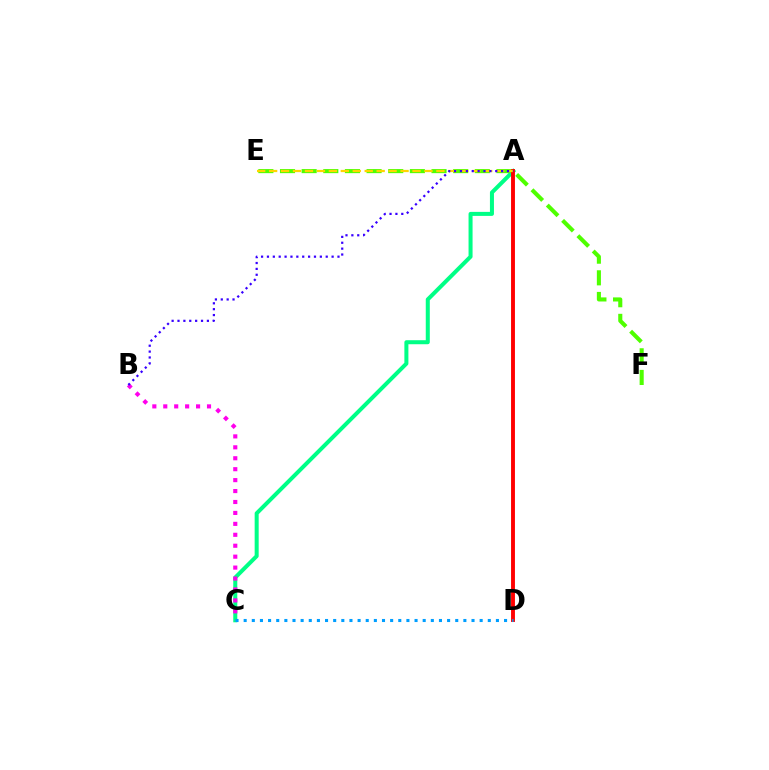{('A', 'C'): [{'color': '#00ff86', 'line_style': 'solid', 'thickness': 2.9}], ('E', 'F'): [{'color': '#4fff00', 'line_style': 'dashed', 'thickness': 2.94}], ('A', 'D'): [{'color': '#ff0000', 'line_style': 'solid', 'thickness': 2.8}], ('A', 'E'): [{'color': '#ffd500', 'line_style': 'dashed', 'thickness': 1.62}], ('B', 'C'): [{'color': '#ff00ed', 'line_style': 'dotted', 'thickness': 2.97}], ('C', 'D'): [{'color': '#009eff', 'line_style': 'dotted', 'thickness': 2.21}], ('A', 'B'): [{'color': '#3700ff', 'line_style': 'dotted', 'thickness': 1.6}]}